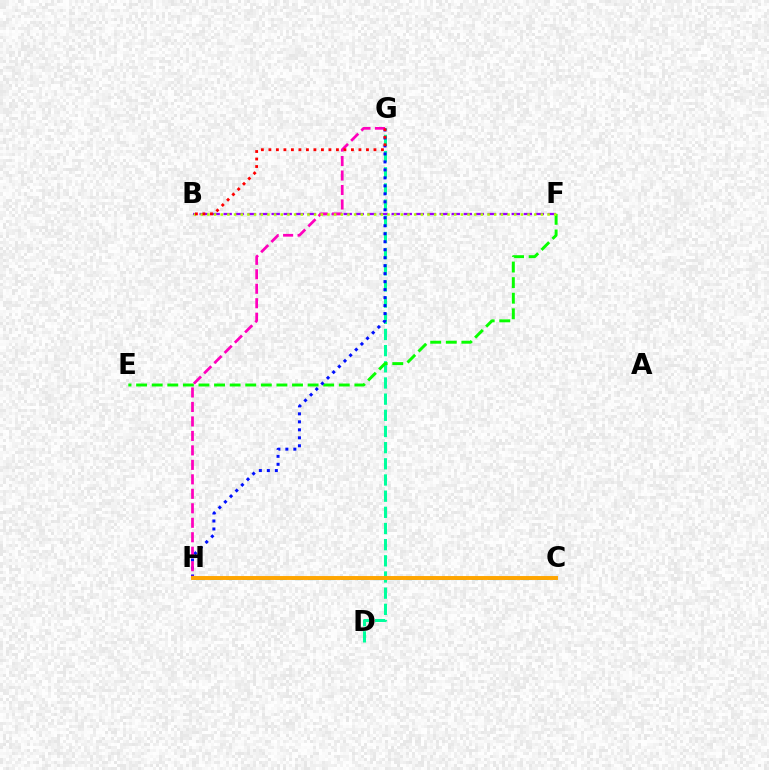{('C', 'H'): [{'color': '#00b5ff', 'line_style': 'dashed', 'thickness': 2.22}, {'color': '#ffa500', 'line_style': 'solid', 'thickness': 2.82}], ('B', 'F'): [{'color': '#9b00ff', 'line_style': 'dashed', 'thickness': 1.63}, {'color': '#b3ff00', 'line_style': 'dotted', 'thickness': 1.81}], ('D', 'G'): [{'color': '#00ff9d', 'line_style': 'dashed', 'thickness': 2.2}], ('E', 'F'): [{'color': '#08ff00', 'line_style': 'dashed', 'thickness': 2.12}], ('G', 'H'): [{'color': '#0010ff', 'line_style': 'dotted', 'thickness': 2.17}, {'color': '#ff00bd', 'line_style': 'dashed', 'thickness': 1.97}], ('B', 'G'): [{'color': '#ff0000', 'line_style': 'dotted', 'thickness': 2.04}]}